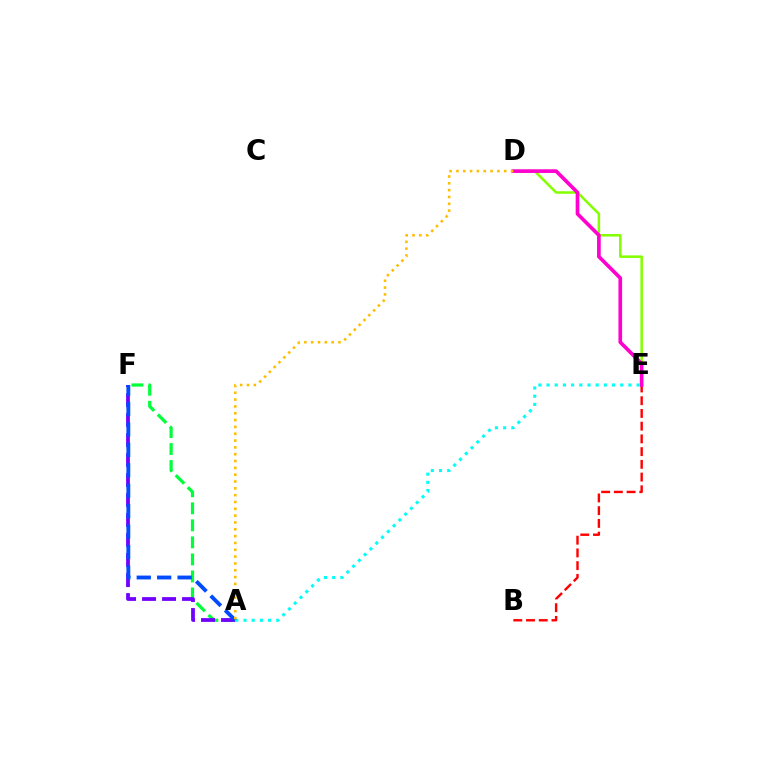{('A', 'E'): [{'color': '#00fff6', 'line_style': 'dotted', 'thickness': 2.22}], ('B', 'E'): [{'color': '#ff0000', 'line_style': 'dashed', 'thickness': 1.73}], ('D', 'E'): [{'color': '#84ff00', 'line_style': 'solid', 'thickness': 1.82}, {'color': '#ff00cf', 'line_style': 'solid', 'thickness': 2.64}], ('A', 'F'): [{'color': '#00ff39', 'line_style': 'dashed', 'thickness': 2.31}, {'color': '#7200ff', 'line_style': 'dashed', 'thickness': 2.72}, {'color': '#004bff', 'line_style': 'dashed', 'thickness': 2.77}], ('A', 'D'): [{'color': '#ffbd00', 'line_style': 'dotted', 'thickness': 1.85}]}